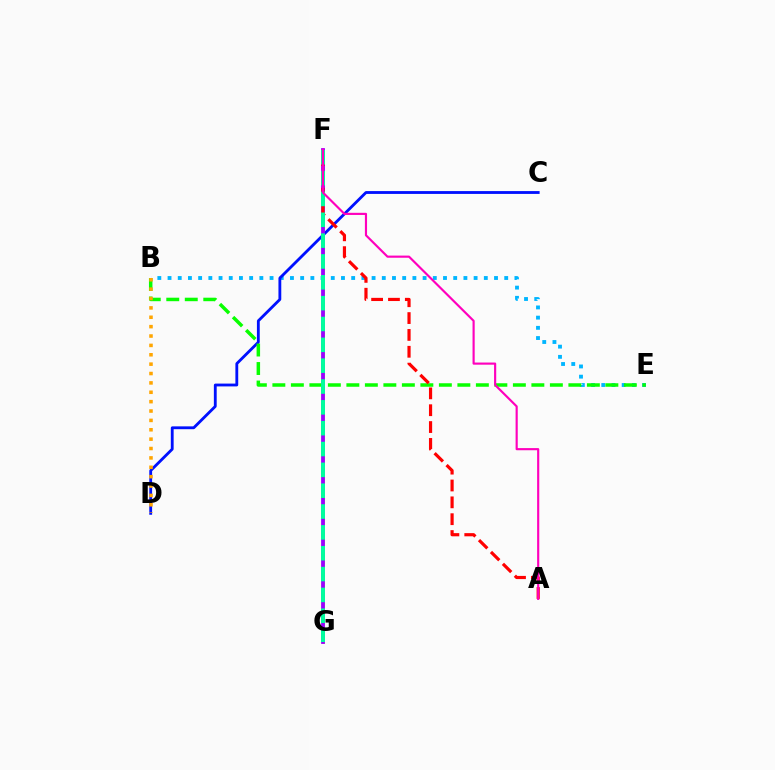{('B', 'E'): [{'color': '#00b5ff', 'line_style': 'dotted', 'thickness': 2.77}, {'color': '#08ff00', 'line_style': 'dashed', 'thickness': 2.51}], ('F', 'G'): [{'color': '#b3ff00', 'line_style': 'solid', 'thickness': 1.86}, {'color': '#9b00ff', 'line_style': 'solid', 'thickness': 2.73}, {'color': '#00ff9d', 'line_style': 'dashed', 'thickness': 2.83}], ('C', 'D'): [{'color': '#0010ff', 'line_style': 'solid', 'thickness': 2.04}], ('B', 'D'): [{'color': '#ffa500', 'line_style': 'dotted', 'thickness': 2.55}], ('A', 'F'): [{'color': '#ff0000', 'line_style': 'dashed', 'thickness': 2.29}, {'color': '#ff00bd', 'line_style': 'solid', 'thickness': 1.55}]}